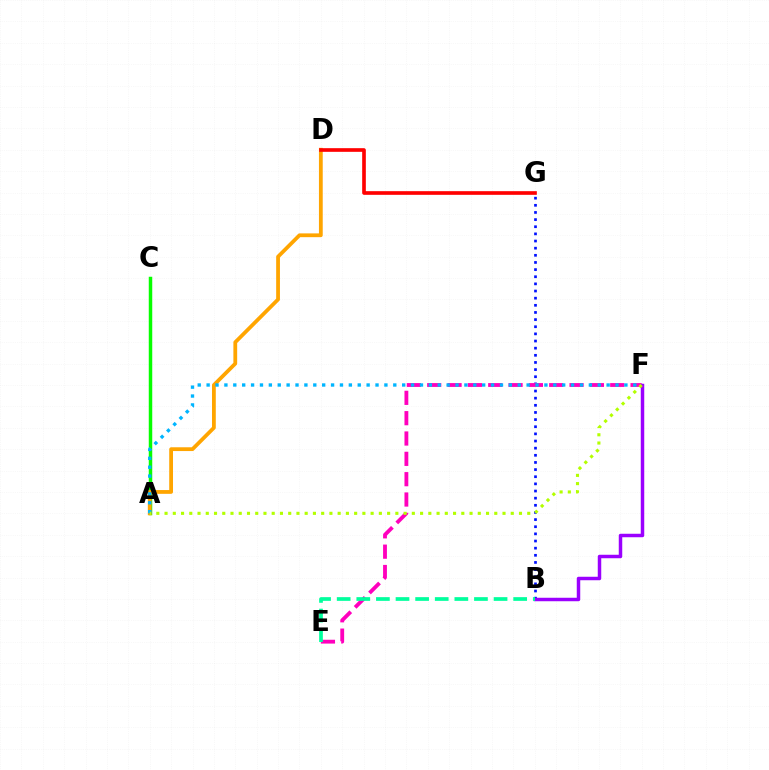{('A', 'C'): [{'color': '#08ff00', 'line_style': 'solid', 'thickness': 2.5}], ('A', 'D'): [{'color': '#ffa500', 'line_style': 'solid', 'thickness': 2.72}], ('B', 'G'): [{'color': '#0010ff', 'line_style': 'dotted', 'thickness': 1.94}], ('E', 'F'): [{'color': '#ff00bd', 'line_style': 'dashed', 'thickness': 2.76}], ('B', 'F'): [{'color': '#9b00ff', 'line_style': 'solid', 'thickness': 2.5}], ('B', 'E'): [{'color': '#00ff9d', 'line_style': 'dashed', 'thickness': 2.66}], ('A', 'F'): [{'color': '#00b5ff', 'line_style': 'dotted', 'thickness': 2.42}, {'color': '#b3ff00', 'line_style': 'dotted', 'thickness': 2.24}], ('D', 'G'): [{'color': '#ff0000', 'line_style': 'solid', 'thickness': 2.63}]}